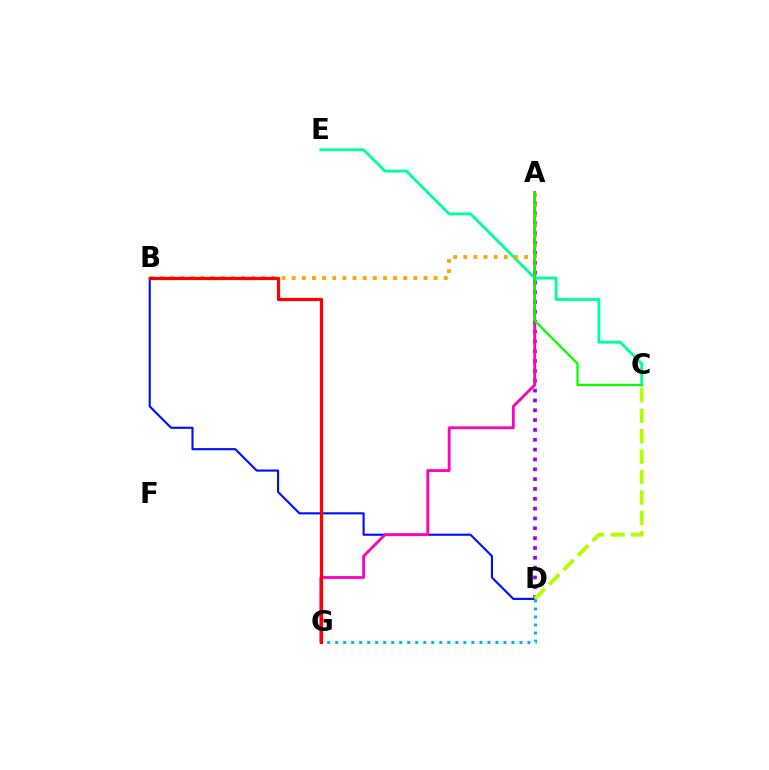{('A', 'D'): [{'color': '#9b00ff', 'line_style': 'dotted', 'thickness': 2.67}], ('B', 'D'): [{'color': '#0010ff', 'line_style': 'solid', 'thickness': 1.54}], ('A', 'G'): [{'color': '#ff00bd', 'line_style': 'solid', 'thickness': 2.02}], ('C', 'E'): [{'color': '#00ff9d', 'line_style': 'solid', 'thickness': 2.05}], ('C', 'D'): [{'color': '#b3ff00', 'line_style': 'dashed', 'thickness': 2.78}], ('A', 'B'): [{'color': '#ffa500', 'line_style': 'dotted', 'thickness': 2.75}], ('A', 'C'): [{'color': '#08ff00', 'line_style': 'solid', 'thickness': 1.63}], ('D', 'G'): [{'color': '#00b5ff', 'line_style': 'dotted', 'thickness': 2.18}], ('B', 'G'): [{'color': '#ff0000', 'line_style': 'solid', 'thickness': 2.31}]}